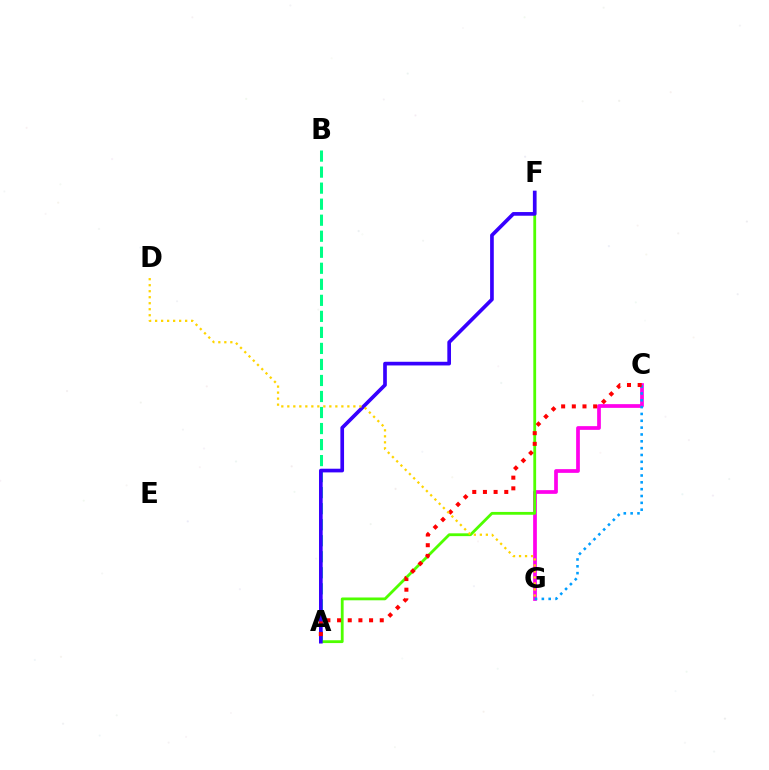{('A', 'B'): [{'color': '#00ff86', 'line_style': 'dashed', 'thickness': 2.18}], ('C', 'G'): [{'color': '#ff00ed', 'line_style': 'solid', 'thickness': 2.68}, {'color': '#009eff', 'line_style': 'dotted', 'thickness': 1.86}], ('A', 'F'): [{'color': '#4fff00', 'line_style': 'solid', 'thickness': 2.02}, {'color': '#3700ff', 'line_style': 'solid', 'thickness': 2.65}], ('A', 'C'): [{'color': '#ff0000', 'line_style': 'dotted', 'thickness': 2.9}], ('D', 'G'): [{'color': '#ffd500', 'line_style': 'dotted', 'thickness': 1.63}]}